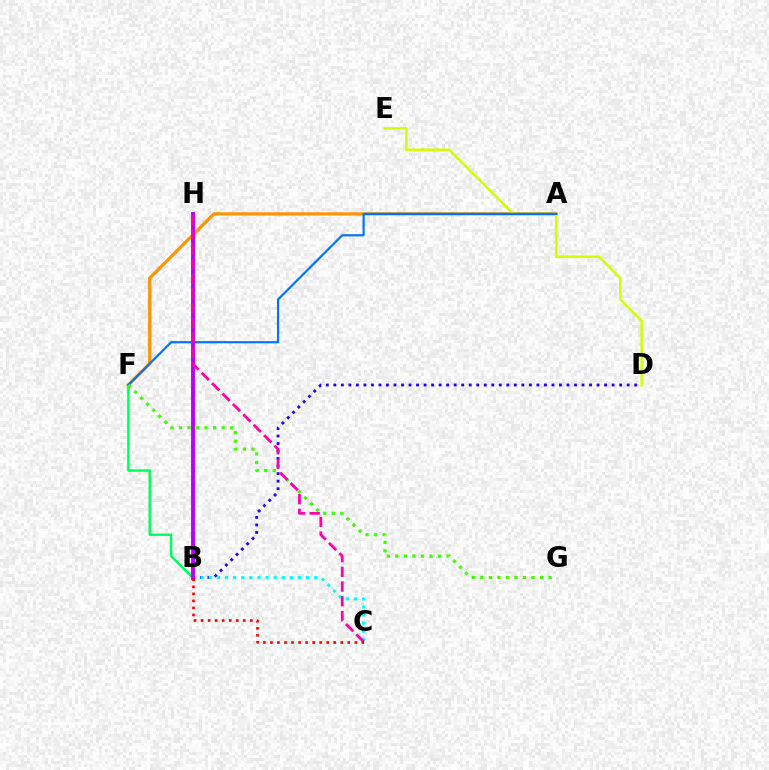{('B', 'F'): [{'color': '#00ff5c', 'line_style': 'solid', 'thickness': 1.72}], ('A', 'F'): [{'color': '#ff9400', 'line_style': 'solid', 'thickness': 2.31}, {'color': '#0074ff', 'line_style': 'solid', 'thickness': 1.58}], ('D', 'E'): [{'color': '#d1ff00', 'line_style': 'solid', 'thickness': 1.77}], ('B', 'D'): [{'color': '#2500ff', 'line_style': 'dotted', 'thickness': 2.04}], ('F', 'G'): [{'color': '#3dff00', 'line_style': 'dotted', 'thickness': 2.32}], ('B', 'C'): [{'color': '#00fff6', 'line_style': 'dotted', 'thickness': 2.2}, {'color': '#ff0000', 'line_style': 'dotted', 'thickness': 1.91}], ('B', 'H'): [{'color': '#b900ff', 'line_style': 'solid', 'thickness': 2.8}], ('C', 'H'): [{'color': '#ff00ac', 'line_style': 'dashed', 'thickness': 2.0}]}